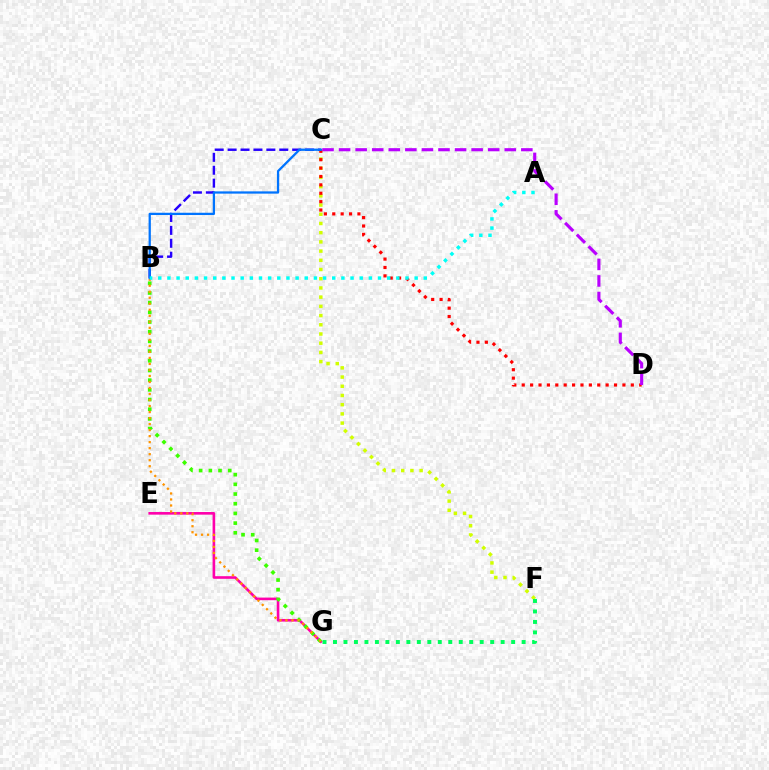{('E', 'G'): [{'color': '#ff00ac', 'line_style': 'solid', 'thickness': 1.89}], ('C', 'F'): [{'color': '#d1ff00', 'line_style': 'dotted', 'thickness': 2.5}], ('B', 'G'): [{'color': '#3dff00', 'line_style': 'dotted', 'thickness': 2.63}, {'color': '#ff9400', 'line_style': 'dotted', 'thickness': 1.63}], ('C', 'D'): [{'color': '#ff0000', 'line_style': 'dotted', 'thickness': 2.28}, {'color': '#b900ff', 'line_style': 'dashed', 'thickness': 2.25}], ('F', 'G'): [{'color': '#00ff5c', 'line_style': 'dotted', 'thickness': 2.85}], ('B', 'C'): [{'color': '#2500ff', 'line_style': 'dashed', 'thickness': 1.75}, {'color': '#0074ff', 'line_style': 'solid', 'thickness': 1.63}], ('A', 'B'): [{'color': '#00fff6', 'line_style': 'dotted', 'thickness': 2.49}]}